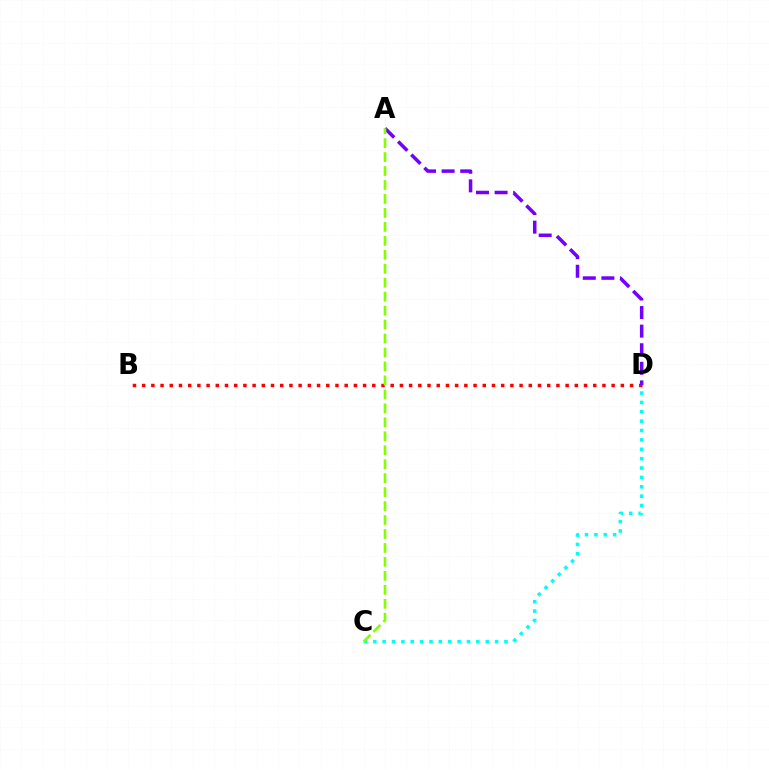{('C', 'D'): [{'color': '#00fff6', 'line_style': 'dotted', 'thickness': 2.55}], ('B', 'D'): [{'color': '#ff0000', 'line_style': 'dotted', 'thickness': 2.5}], ('A', 'D'): [{'color': '#7200ff', 'line_style': 'dashed', 'thickness': 2.53}], ('A', 'C'): [{'color': '#84ff00', 'line_style': 'dashed', 'thickness': 1.9}]}